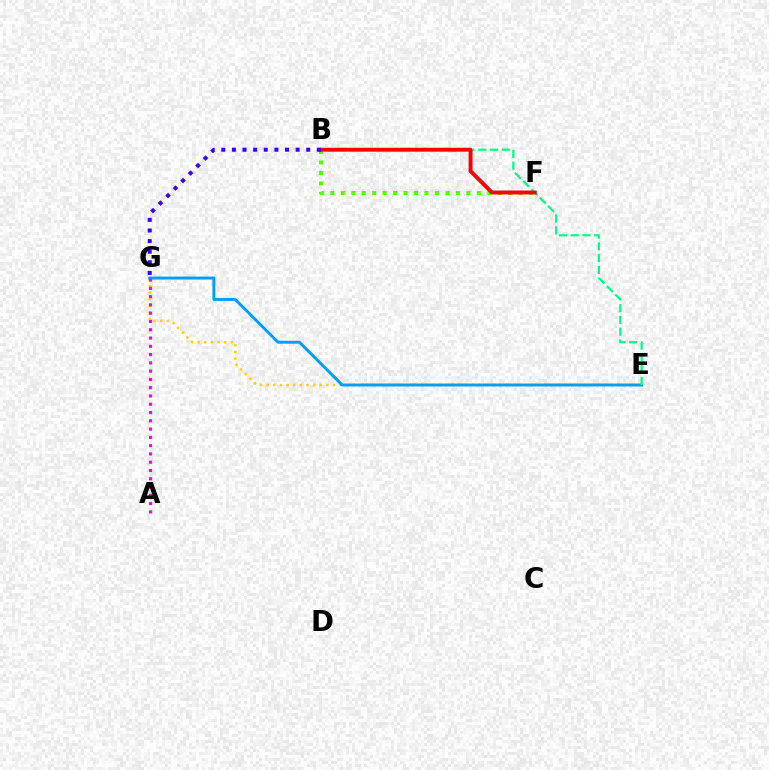{('E', 'G'): [{'color': '#ffd500', 'line_style': 'dotted', 'thickness': 1.8}, {'color': '#009eff', 'line_style': 'solid', 'thickness': 2.12}], ('B', 'F'): [{'color': '#4fff00', 'line_style': 'dotted', 'thickness': 2.84}, {'color': '#ff0000', 'line_style': 'solid', 'thickness': 2.83}], ('B', 'E'): [{'color': '#00ff86', 'line_style': 'dashed', 'thickness': 1.6}], ('A', 'G'): [{'color': '#ff00ed', 'line_style': 'dotted', 'thickness': 2.25}], ('B', 'G'): [{'color': '#3700ff', 'line_style': 'dotted', 'thickness': 2.88}]}